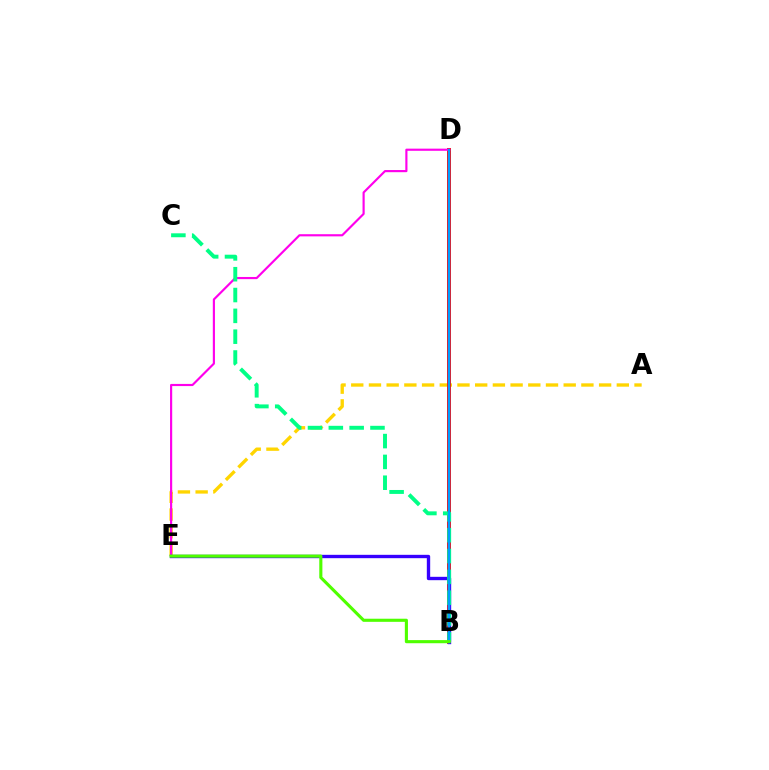{('A', 'E'): [{'color': '#ffd500', 'line_style': 'dashed', 'thickness': 2.41}], ('B', 'D'): [{'color': '#ff0000', 'line_style': 'solid', 'thickness': 2.81}, {'color': '#009eff', 'line_style': 'solid', 'thickness': 1.74}], ('D', 'E'): [{'color': '#ff00ed', 'line_style': 'solid', 'thickness': 1.55}], ('B', 'E'): [{'color': '#3700ff', 'line_style': 'solid', 'thickness': 2.42}, {'color': '#4fff00', 'line_style': 'solid', 'thickness': 2.24}], ('B', 'C'): [{'color': '#00ff86', 'line_style': 'dashed', 'thickness': 2.83}]}